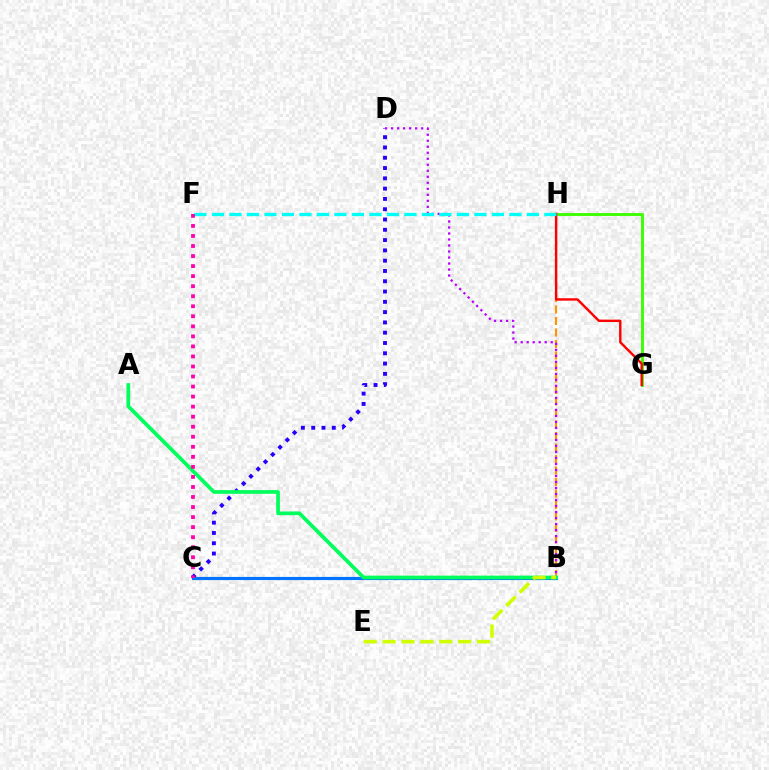{('C', 'D'): [{'color': '#2500ff', 'line_style': 'dotted', 'thickness': 2.8}], ('G', 'H'): [{'color': '#3dff00', 'line_style': 'solid', 'thickness': 2.08}, {'color': '#ff0000', 'line_style': 'solid', 'thickness': 1.73}], ('B', 'C'): [{'color': '#0074ff', 'line_style': 'solid', 'thickness': 2.27}], ('B', 'H'): [{'color': '#ff9400', 'line_style': 'dashed', 'thickness': 1.56}], ('B', 'D'): [{'color': '#b900ff', 'line_style': 'dotted', 'thickness': 1.63}], ('A', 'B'): [{'color': '#00ff5c', 'line_style': 'solid', 'thickness': 2.67}], ('F', 'H'): [{'color': '#00fff6', 'line_style': 'dashed', 'thickness': 2.38}], ('B', 'E'): [{'color': '#d1ff00', 'line_style': 'dashed', 'thickness': 2.57}], ('C', 'F'): [{'color': '#ff00ac', 'line_style': 'dotted', 'thickness': 2.73}]}